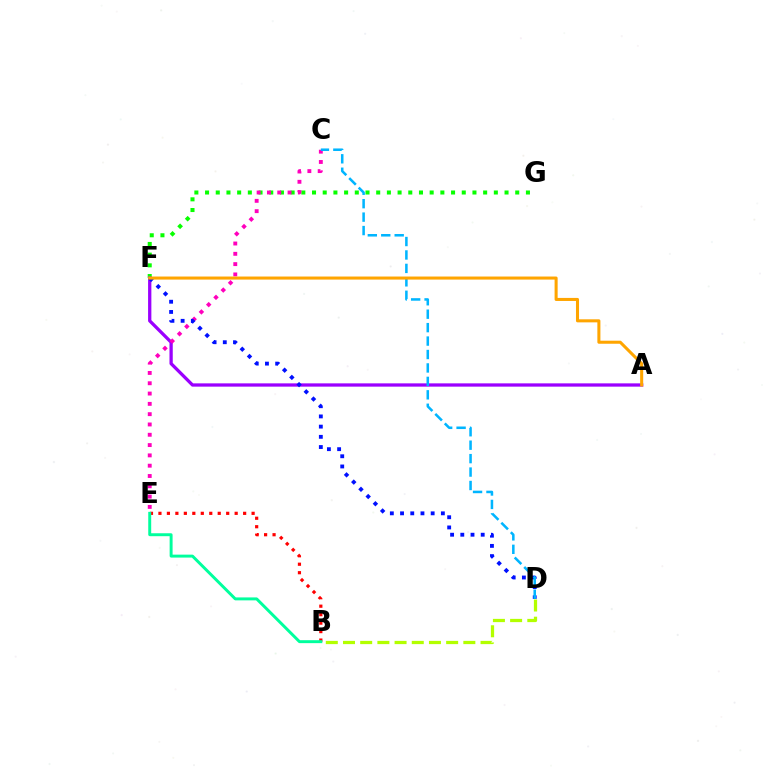{('F', 'G'): [{'color': '#08ff00', 'line_style': 'dotted', 'thickness': 2.91}], ('B', 'E'): [{'color': '#ff0000', 'line_style': 'dotted', 'thickness': 2.3}, {'color': '#00ff9d', 'line_style': 'solid', 'thickness': 2.12}], ('A', 'F'): [{'color': '#9b00ff', 'line_style': 'solid', 'thickness': 2.36}, {'color': '#ffa500', 'line_style': 'solid', 'thickness': 2.19}], ('C', 'E'): [{'color': '#ff00bd', 'line_style': 'dotted', 'thickness': 2.8}], ('D', 'F'): [{'color': '#0010ff', 'line_style': 'dotted', 'thickness': 2.77}], ('C', 'D'): [{'color': '#00b5ff', 'line_style': 'dashed', 'thickness': 1.83}], ('B', 'D'): [{'color': '#b3ff00', 'line_style': 'dashed', 'thickness': 2.34}]}